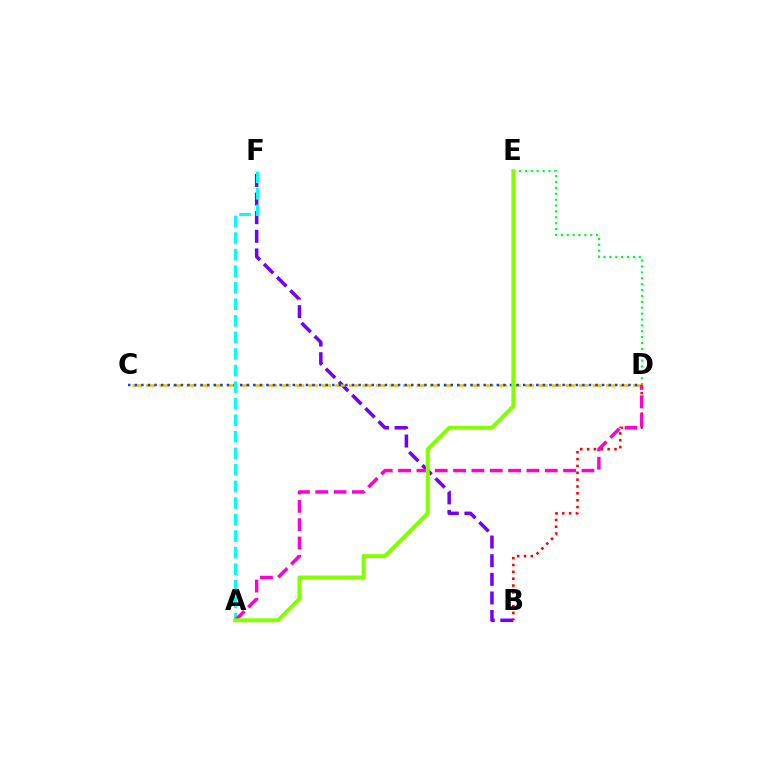{('B', 'F'): [{'color': '#7200ff', 'line_style': 'dashed', 'thickness': 2.53}], ('B', 'D'): [{'color': '#ff0000', 'line_style': 'dotted', 'thickness': 1.86}], ('D', 'E'): [{'color': '#00ff39', 'line_style': 'dotted', 'thickness': 1.6}], ('C', 'D'): [{'color': '#ffbd00', 'line_style': 'dashed', 'thickness': 1.84}, {'color': '#004bff', 'line_style': 'dotted', 'thickness': 1.79}], ('A', 'F'): [{'color': '#00fff6', 'line_style': 'dashed', 'thickness': 2.25}], ('A', 'D'): [{'color': '#ff00cf', 'line_style': 'dashed', 'thickness': 2.49}], ('A', 'E'): [{'color': '#84ff00', 'line_style': 'solid', 'thickness': 2.87}]}